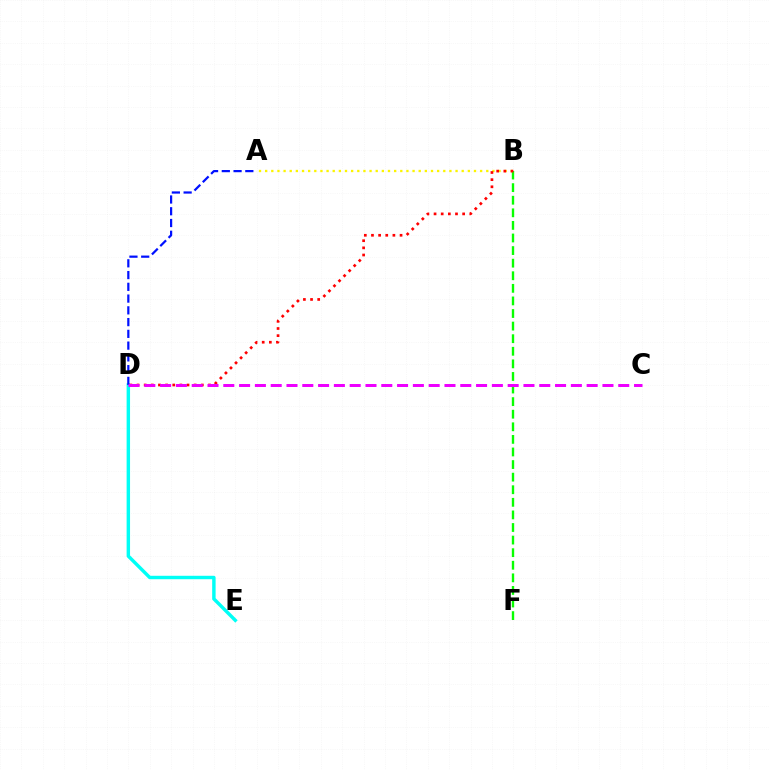{('D', 'E'): [{'color': '#00fff6', 'line_style': 'solid', 'thickness': 2.47}], ('B', 'F'): [{'color': '#08ff00', 'line_style': 'dashed', 'thickness': 1.71}], ('A', 'B'): [{'color': '#fcf500', 'line_style': 'dotted', 'thickness': 1.67}], ('A', 'D'): [{'color': '#0010ff', 'line_style': 'dashed', 'thickness': 1.6}], ('B', 'D'): [{'color': '#ff0000', 'line_style': 'dotted', 'thickness': 1.94}], ('C', 'D'): [{'color': '#ee00ff', 'line_style': 'dashed', 'thickness': 2.15}]}